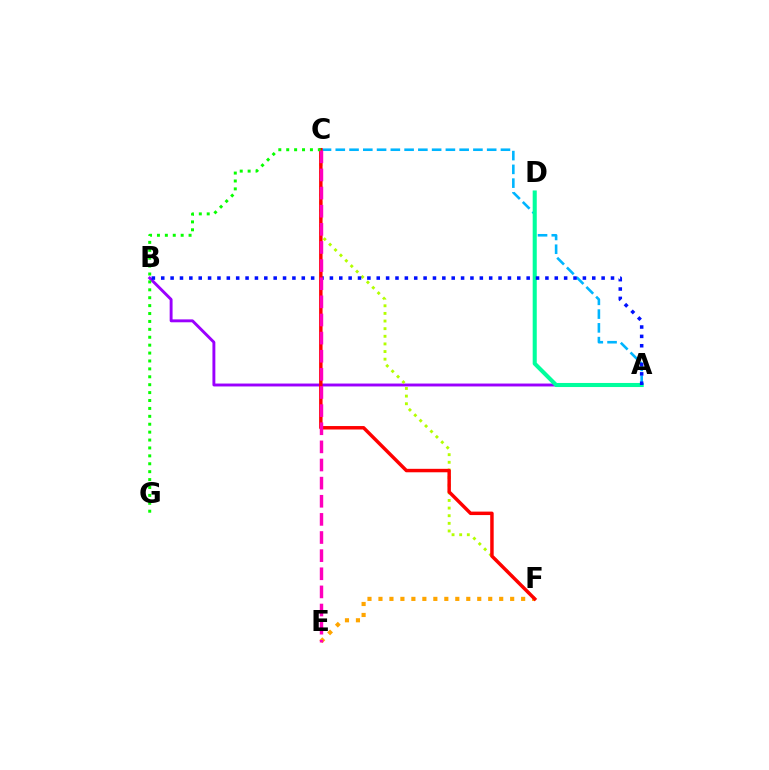{('E', 'F'): [{'color': '#ffa500', 'line_style': 'dotted', 'thickness': 2.98}], ('A', 'B'): [{'color': '#9b00ff', 'line_style': 'solid', 'thickness': 2.09}, {'color': '#0010ff', 'line_style': 'dotted', 'thickness': 2.55}], ('C', 'F'): [{'color': '#b3ff00', 'line_style': 'dotted', 'thickness': 2.07}, {'color': '#ff0000', 'line_style': 'solid', 'thickness': 2.49}], ('A', 'C'): [{'color': '#00b5ff', 'line_style': 'dashed', 'thickness': 1.87}], ('A', 'D'): [{'color': '#00ff9d', 'line_style': 'solid', 'thickness': 2.93}], ('C', 'G'): [{'color': '#08ff00', 'line_style': 'dotted', 'thickness': 2.15}], ('C', 'E'): [{'color': '#ff00bd', 'line_style': 'dashed', 'thickness': 2.46}]}